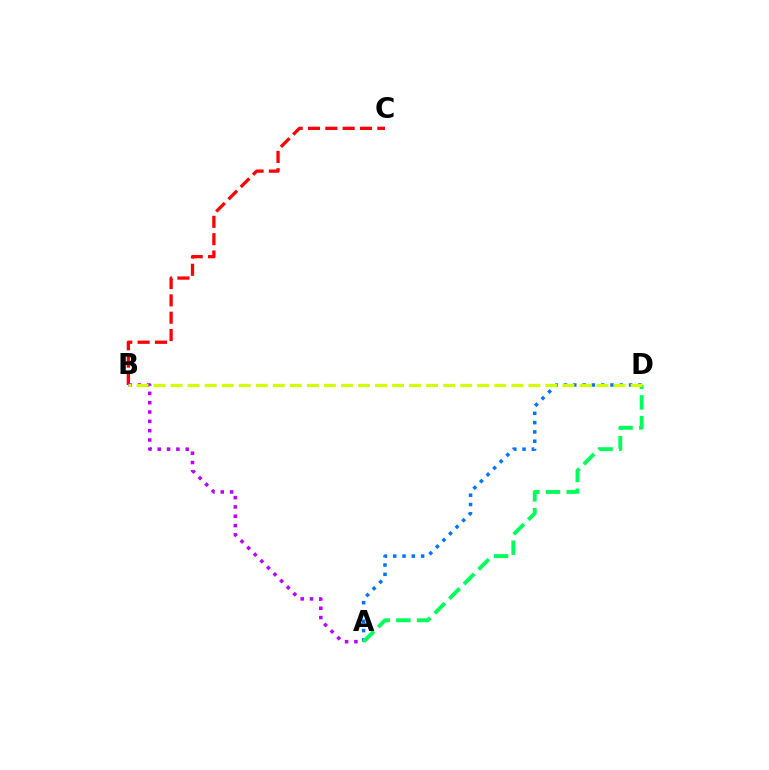{('B', 'C'): [{'color': '#ff0000', 'line_style': 'dashed', 'thickness': 2.35}], ('A', 'B'): [{'color': '#b900ff', 'line_style': 'dotted', 'thickness': 2.53}], ('A', 'D'): [{'color': '#0074ff', 'line_style': 'dotted', 'thickness': 2.53}, {'color': '#00ff5c', 'line_style': 'dashed', 'thickness': 2.81}], ('B', 'D'): [{'color': '#d1ff00', 'line_style': 'dashed', 'thickness': 2.31}]}